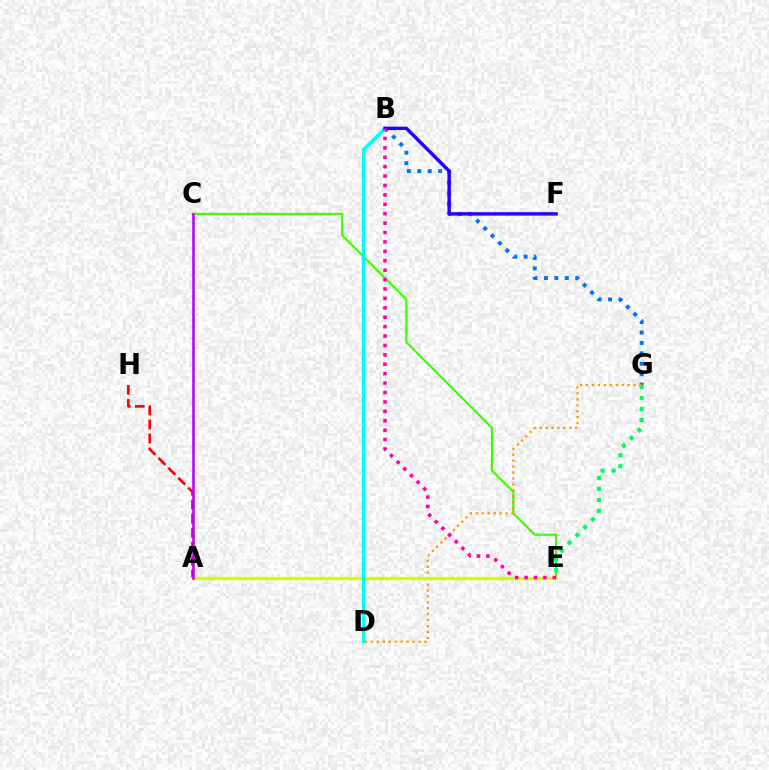{('C', 'E'): [{'color': '#3dff00', 'line_style': 'solid', 'thickness': 1.57}], ('E', 'G'): [{'color': '#00ff5c', 'line_style': 'dotted', 'thickness': 2.99}], ('A', 'H'): [{'color': '#ff0000', 'line_style': 'dashed', 'thickness': 1.9}], ('B', 'G'): [{'color': '#0074ff', 'line_style': 'dotted', 'thickness': 2.83}], ('D', 'G'): [{'color': '#ff9400', 'line_style': 'dotted', 'thickness': 1.62}], ('A', 'E'): [{'color': '#d1ff00', 'line_style': 'solid', 'thickness': 2.35}], ('B', 'D'): [{'color': '#00fff6', 'line_style': 'solid', 'thickness': 2.45}], ('B', 'F'): [{'color': '#2500ff', 'line_style': 'solid', 'thickness': 2.46}], ('B', 'E'): [{'color': '#ff00ac', 'line_style': 'dotted', 'thickness': 2.56}], ('A', 'C'): [{'color': '#b900ff', 'line_style': 'solid', 'thickness': 1.84}]}